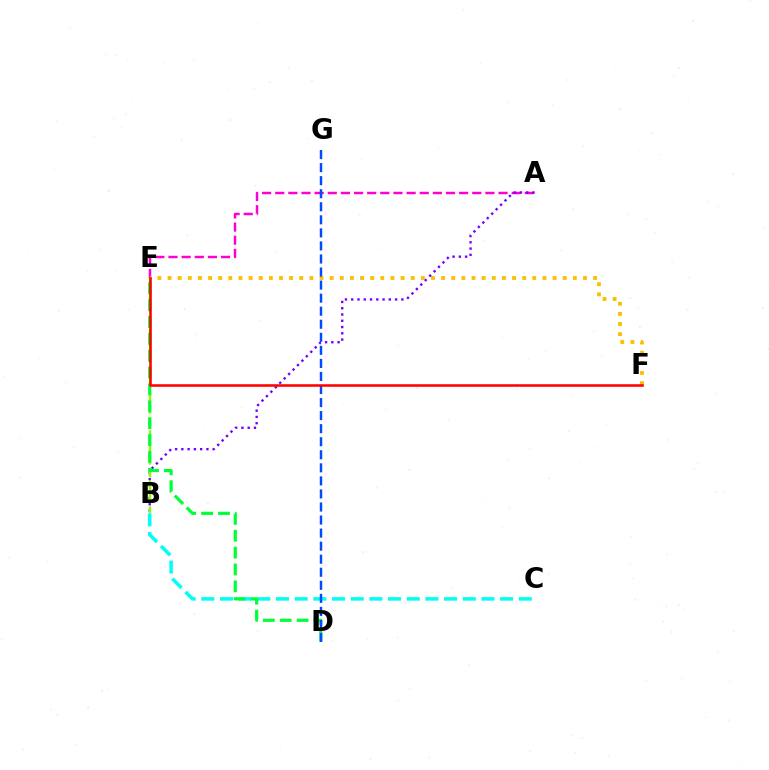{('A', 'E'): [{'color': '#ff00cf', 'line_style': 'dashed', 'thickness': 1.78}], ('E', 'F'): [{'color': '#ffbd00', 'line_style': 'dotted', 'thickness': 2.75}, {'color': '#ff0000', 'line_style': 'solid', 'thickness': 1.83}], ('A', 'B'): [{'color': '#7200ff', 'line_style': 'dotted', 'thickness': 1.7}], ('B', 'E'): [{'color': '#84ff00', 'line_style': 'dashed', 'thickness': 1.72}], ('B', 'C'): [{'color': '#00fff6', 'line_style': 'dashed', 'thickness': 2.54}], ('D', 'E'): [{'color': '#00ff39', 'line_style': 'dashed', 'thickness': 2.29}], ('D', 'G'): [{'color': '#004bff', 'line_style': 'dashed', 'thickness': 1.77}]}